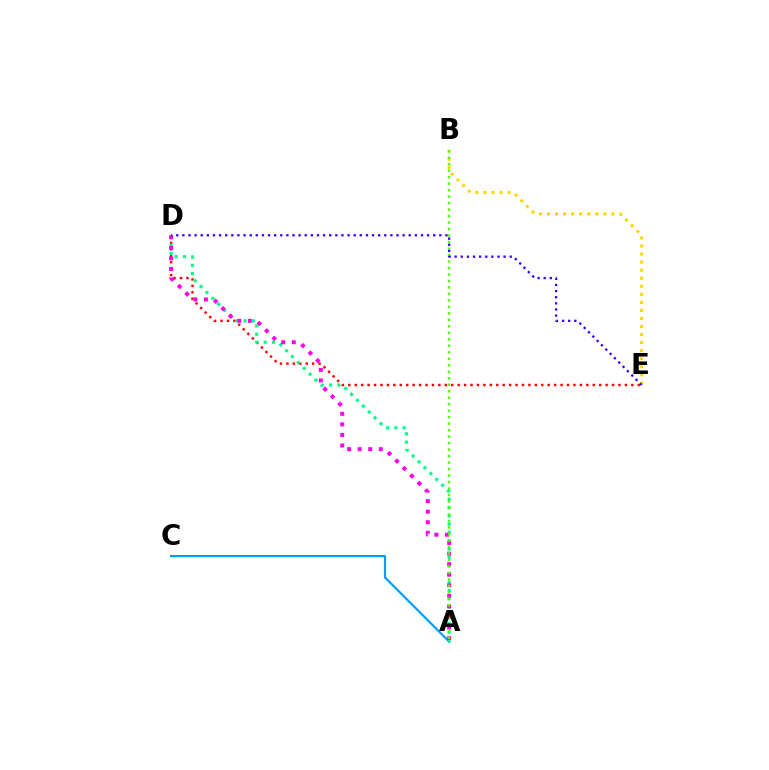{('B', 'E'): [{'color': '#ffd500', 'line_style': 'dotted', 'thickness': 2.19}], ('A', 'C'): [{'color': '#009eff', 'line_style': 'solid', 'thickness': 1.59}], ('D', 'E'): [{'color': '#ff0000', 'line_style': 'dotted', 'thickness': 1.75}, {'color': '#3700ff', 'line_style': 'dotted', 'thickness': 1.66}], ('A', 'D'): [{'color': '#00ff86', 'line_style': 'dotted', 'thickness': 2.26}, {'color': '#ff00ed', 'line_style': 'dotted', 'thickness': 2.87}], ('A', 'B'): [{'color': '#4fff00', 'line_style': 'dotted', 'thickness': 1.76}]}